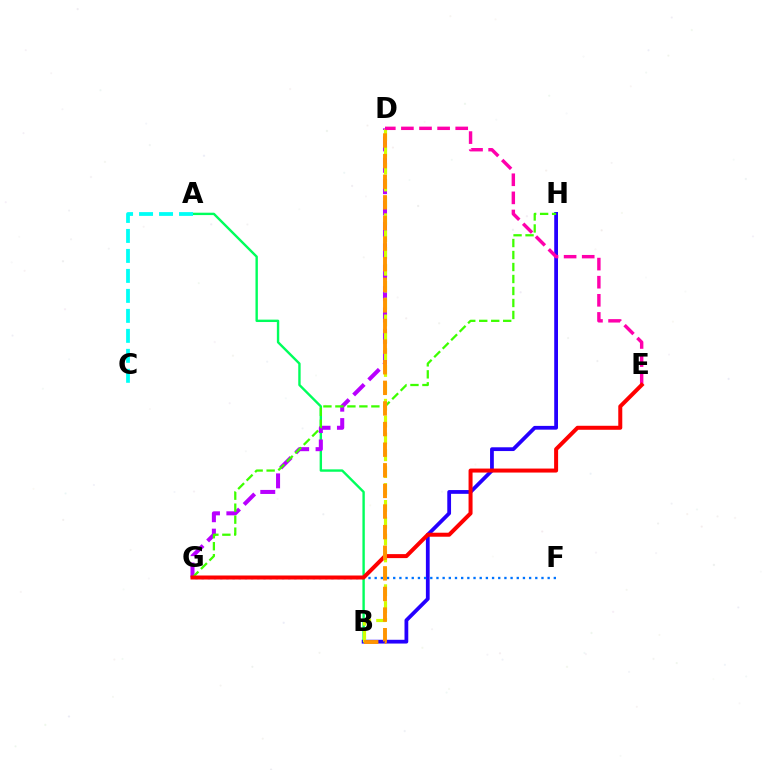{('A', 'B'): [{'color': '#00ff5c', 'line_style': 'solid', 'thickness': 1.72}], ('A', 'C'): [{'color': '#00fff6', 'line_style': 'dashed', 'thickness': 2.72}], ('D', 'G'): [{'color': '#b900ff', 'line_style': 'dashed', 'thickness': 2.9}], ('B', 'H'): [{'color': '#2500ff', 'line_style': 'solid', 'thickness': 2.71}], ('G', 'H'): [{'color': '#3dff00', 'line_style': 'dashed', 'thickness': 1.63}], ('B', 'D'): [{'color': '#d1ff00', 'line_style': 'dashed', 'thickness': 2.29}, {'color': '#ff9400', 'line_style': 'dashed', 'thickness': 2.8}], ('D', 'E'): [{'color': '#ff00ac', 'line_style': 'dashed', 'thickness': 2.46}], ('F', 'G'): [{'color': '#0074ff', 'line_style': 'dotted', 'thickness': 1.68}], ('E', 'G'): [{'color': '#ff0000', 'line_style': 'solid', 'thickness': 2.88}]}